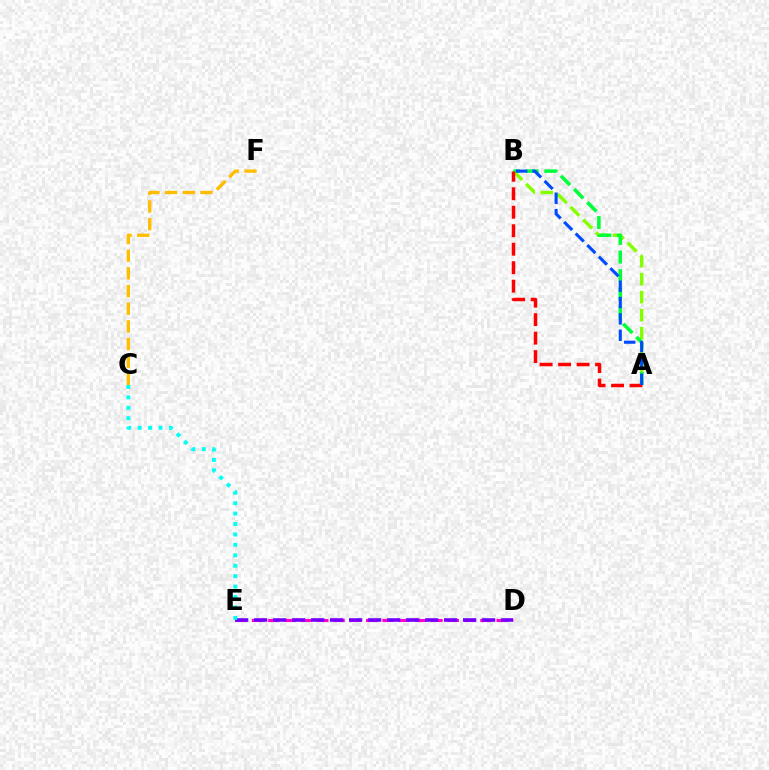{('C', 'F'): [{'color': '#ffbd00', 'line_style': 'dashed', 'thickness': 2.4}], ('D', 'E'): [{'color': '#ff00cf', 'line_style': 'dashed', 'thickness': 2.22}, {'color': '#7200ff', 'line_style': 'dashed', 'thickness': 2.58}], ('C', 'E'): [{'color': '#00fff6', 'line_style': 'dotted', 'thickness': 2.83}], ('A', 'B'): [{'color': '#84ff00', 'line_style': 'dashed', 'thickness': 2.44}, {'color': '#00ff39', 'line_style': 'dashed', 'thickness': 2.53}, {'color': '#ff0000', 'line_style': 'dashed', 'thickness': 2.51}, {'color': '#004bff', 'line_style': 'dashed', 'thickness': 2.22}]}